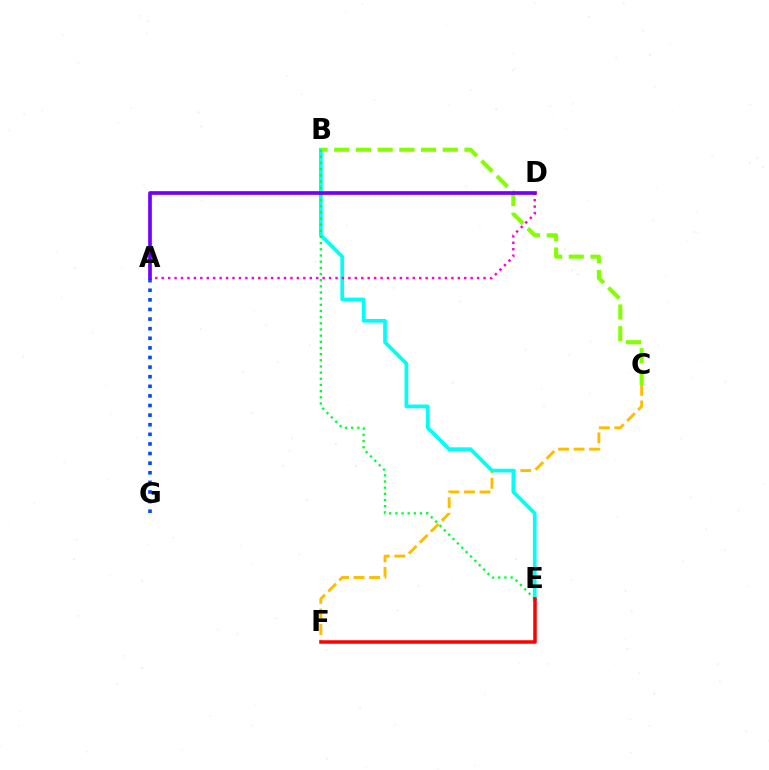{('C', 'F'): [{'color': '#ffbd00', 'line_style': 'dashed', 'thickness': 2.11}], ('B', 'E'): [{'color': '#00fff6', 'line_style': 'solid', 'thickness': 2.66}, {'color': '#00ff39', 'line_style': 'dotted', 'thickness': 1.68}], ('B', 'C'): [{'color': '#84ff00', 'line_style': 'dashed', 'thickness': 2.95}], ('E', 'F'): [{'color': '#ff0000', 'line_style': 'solid', 'thickness': 2.53}], ('A', 'D'): [{'color': '#ff00cf', 'line_style': 'dotted', 'thickness': 1.75}, {'color': '#7200ff', 'line_style': 'solid', 'thickness': 2.65}], ('A', 'G'): [{'color': '#004bff', 'line_style': 'dotted', 'thickness': 2.61}]}